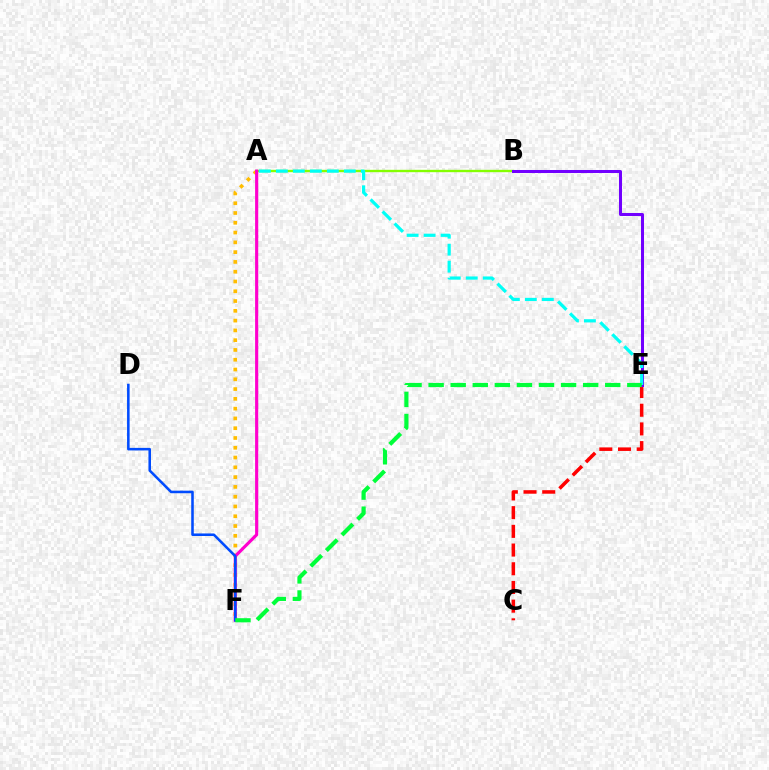{('A', 'B'): [{'color': '#84ff00', 'line_style': 'solid', 'thickness': 1.7}], ('A', 'F'): [{'color': '#ffbd00', 'line_style': 'dotted', 'thickness': 2.66}, {'color': '#ff00cf', 'line_style': 'solid', 'thickness': 2.26}], ('C', 'E'): [{'color': '#ff0000', 'line_style': 'dashed', 'thickness': 2.54}], ('D', 'F'): [{'color': '#004bff', 'line_style': 'solid', 'thickness': 1.84}], ('B', 'E'): [{'color': '#7200ff', 'line_style': 'solid', 'thickness': 2.18}], ('A', 'E'): [{'color': '#00fff6', 'line_style': 'dashed', 'thickness': 2.31}], ('E', 'F'): [{'color': '#00ff39', 'line_style': 'dashed', 'thickness': 3.0}]}